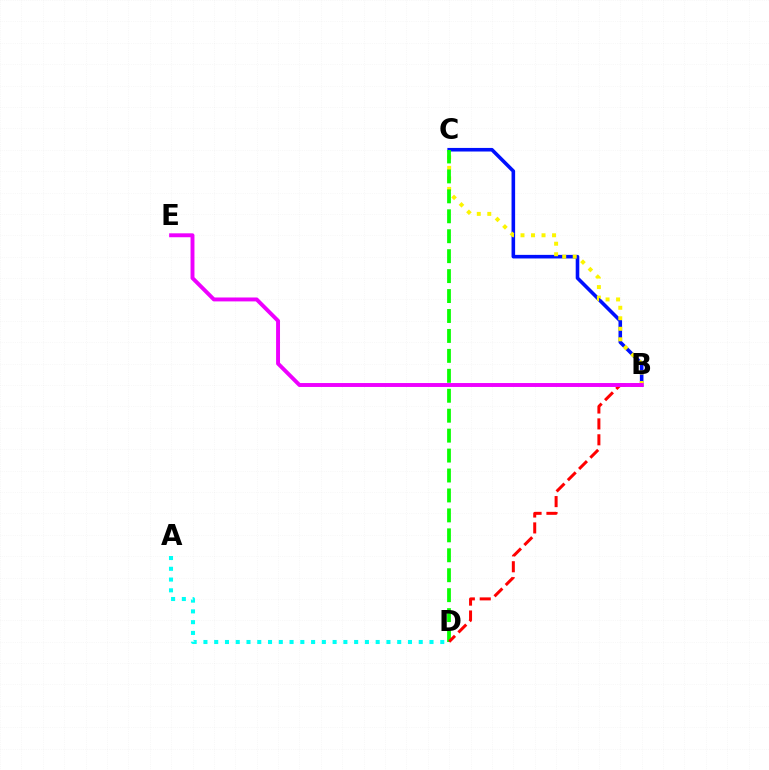{('B', 'C'): [{'color': '#0010ff', 'line_style': 'solid', 'thickness': 2.58}, {'color': '#fcf500', 'line_style': 'dotted', 'thickness': 2.86}], ('C', 'D'): [{'color': '#08ff00', 'line_style': 'dashed', 'thickness': 2.71}], ('B', 'D'): [{'color': '#ff0000', 'line_style': 'dashed', 'thickness': 2.16}], ('B', 'E'): [{'color': '#ee00ff', 'line_style': 'solid', 'thickness': 2.82}], ('A', 'D'): [{'color': '#00fff6', 'line_style': 'dotted', 'thickness': 2.92}]}